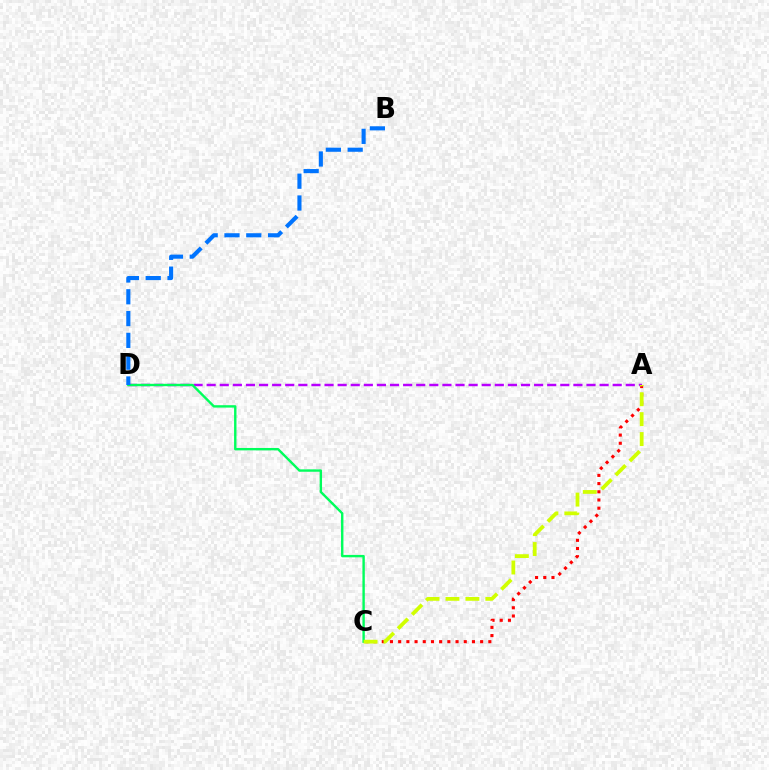{('A', 'C'): [{'color': '#ff0000', 'line_style': 'dotted', 'thickness': 2.23}, {'color': '#d1ff00', 'line_style': 'dashed', 'thickness': 2.71}], ('A', 'D'): [{'color': '#b900ff', 'line_style': 'dashed', 'thickness': 1.78}], ('C', 'D'): [{'color': '#00ff5c', 'line_style': 'solid', 'thickness': 1.73}], ('B', 'D'): [{'color': '#0074ff', 'line_style': 'dashed', 'thickness': 2.96}]}